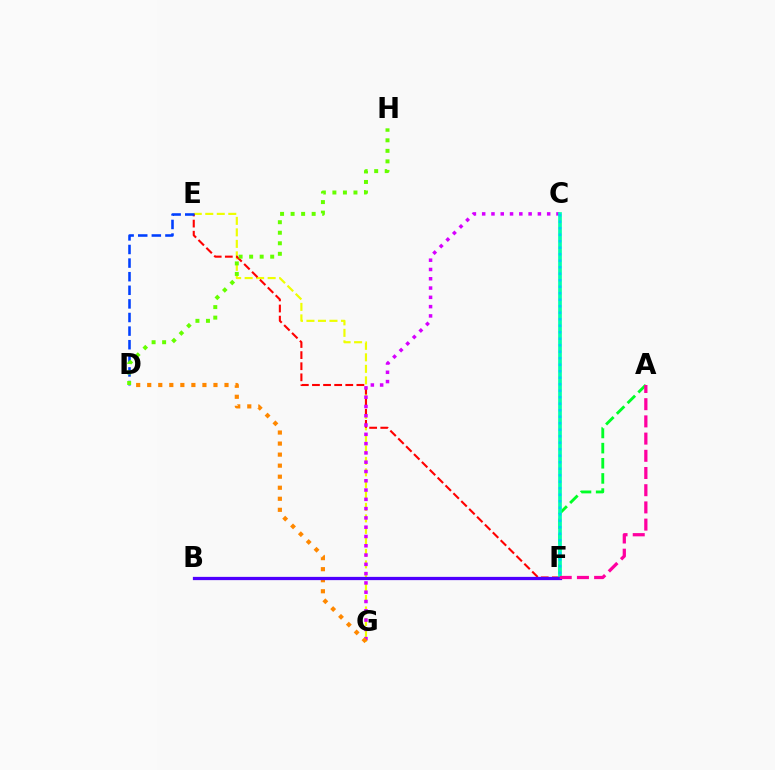{('E', 'G'): [{'color': '#eeff00', 'line_style': 'dashed', 'thickness': 1.56}], ('E', 'F'): [{'color': '#ff0000', 'line_style': 'dashed', 'thickness': 1.51}], ('C', 'G'): [{'color': '#d600ff', 'line_style': 'dotted', 'thickness': 2.52}], ('D', 'E'): [{'color': '#003fff', 'line_style': 'dashed', 'thickness': 1.85}], ('A', 'F'): [{'color': '#00ff27', 'line_style': 'dashed', 'thickness': 2.06}, {'color': '#ff00a0', 'line_style': 'dashed', 'thickness': 2.34}], ('C', 'F'): [{'color': '#00ffaf', 'line_style': 'solid', 'thickness': 2.66}, {'color': '#00c7ff', 'line_style': 'dotted', 'thickness': 1.77}], ('D', 'G'): [{'color': '#ff8800', 'line_style': 'dotted', 'thickness': 3.0}], ('B', 'F'): [{'color': '#4f00ff', 'line_style': 'solid', 'thickness': 2.34}], ('D', 'H'): [{'color': '#66ff00', 'line_style': 'dotted', 'thickness': 2.86}]}